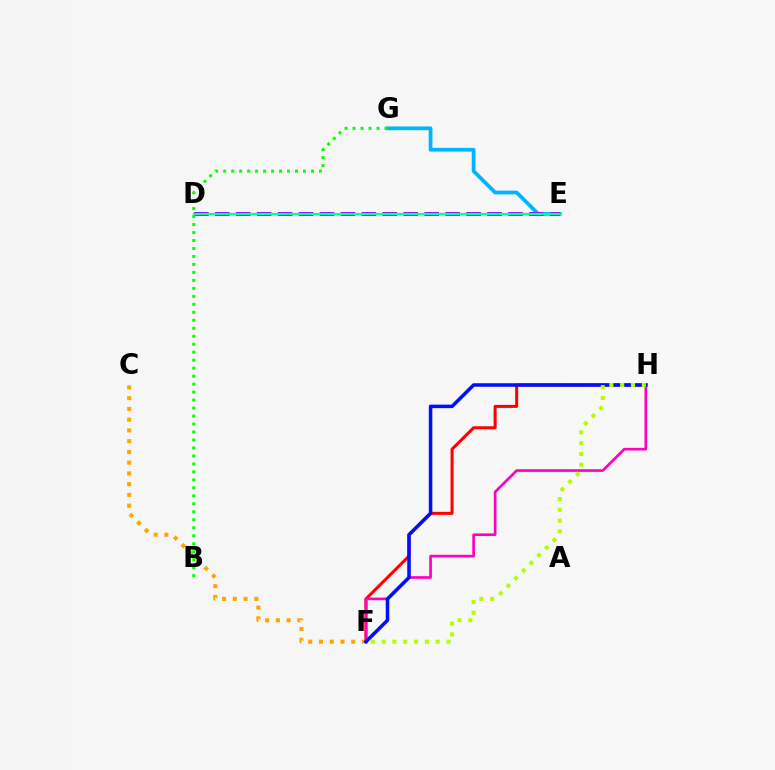{('E', 'G'): [{'color': '#00b5ff', 'line_style': 'solid', 'thickness': 2.71}], ('F', 'H'): [{'color': '#ff0000', 'line_style': 'solid', 'thickness': 2.18}, {'color': '#ff00bd', 'line_style': 'solid', 'thickness': 1.92}, {'color': '#0010ff', 'line_style': 'solid', 'thickness': 2.55}, {'color': '#b3ff00', 'line_style': 'dotted', 'thickness': 2.94}], ('C', 'F'): [{'color': '#ffa500', 'line_style': 'dotted', 'thickness': 2.92}], ('D', 'E'): [{'color': '#9b00ff', 'line_style': 'dashed', 'thickness': 2.85}, {'color': '#00ff9d', 'line_style': 'solid', 'thickness': 1.61}], ('B', 'G'): [{'color': '#08ff00', 'line_style': 'dotted', 'thickness': 2.17}]}